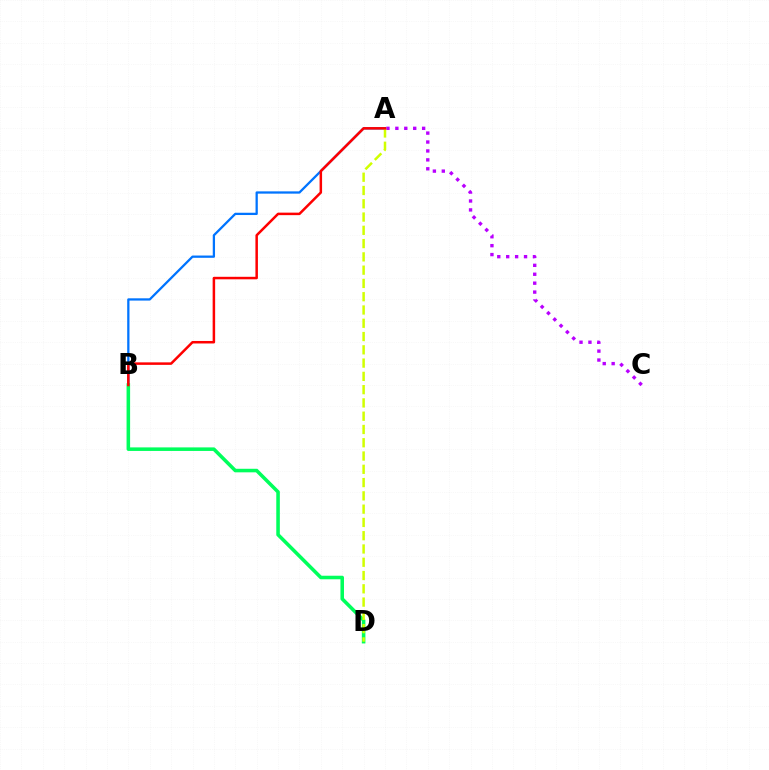{('A', 'B'): [{'color': '#0074ff', 'line_style': 'solid', 'thickness': 1.64}, {'color': '#ff0000', 'line_style': 'solid', 'thickness': 1.8}], ('A', 'C'): [{'color': '#b900ff', 'line_style': 'dotted', 'thickness': 2.42}], ('B', 'D'): [{'color': '#00ff5c', 'line_style': 'solid', 'thickness': 2.56}], ('A', 'D'): [{'color': '#d1ff00', 'line_style': 'dashed', 'thickness': 1.8}]}